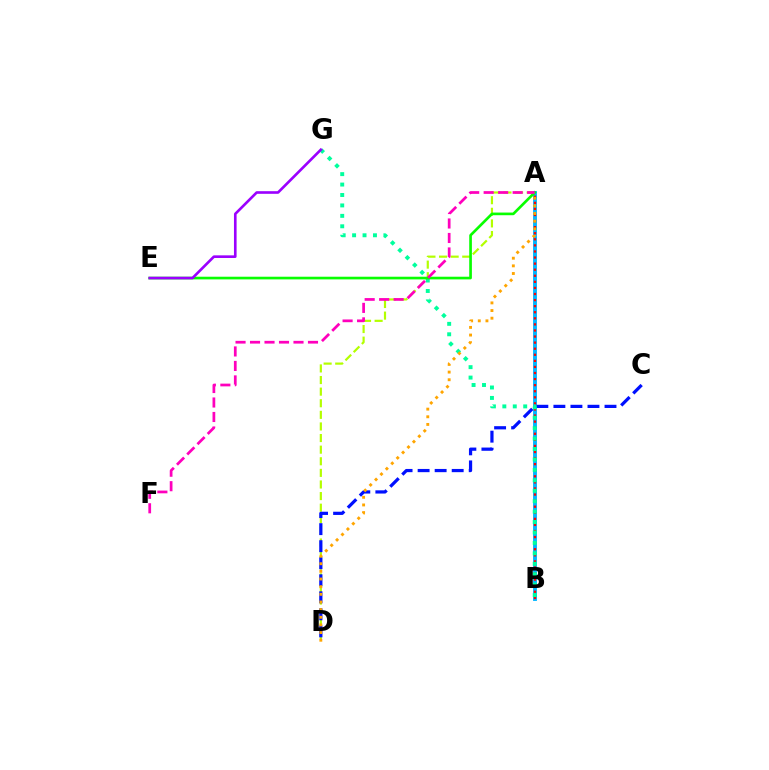{('A', 'D'): [{'color': '#b3ff00', 'line_style': 'dashed', 'thickness': 1.58}, {'color': '#ffa500', 'line_style': 'dotted', 'thickness': 2.08}], ('A', 'B'): [{'color': '#00b5ff', 'line_style': 'solid', 'thickness': 2.78}, {'color': '#ff0000', 'line_style': 'dotted', 'thickness': 1.65}], ('C', 'D'): [{'color': '#0010ff', 'line_style': 'dashed', 'thickness': 2.31}], ('B', 'G'): [{'color': '#00ff9d', 'line_style': 'dotted', 'thickness': 2.83}], ('A', 'E'): [{'color': '#08ff00', 'line_style': 'solid', 'thickness': 1.92}], ('A', 'F'): [{'color': '#ff00bd', 'line_style': 'dashed', 'thickness': 1.97}], ('E', 'G'): [{'color': '#9b00ff', 'line_style': 'solid', 'thickness': 1.9}]}